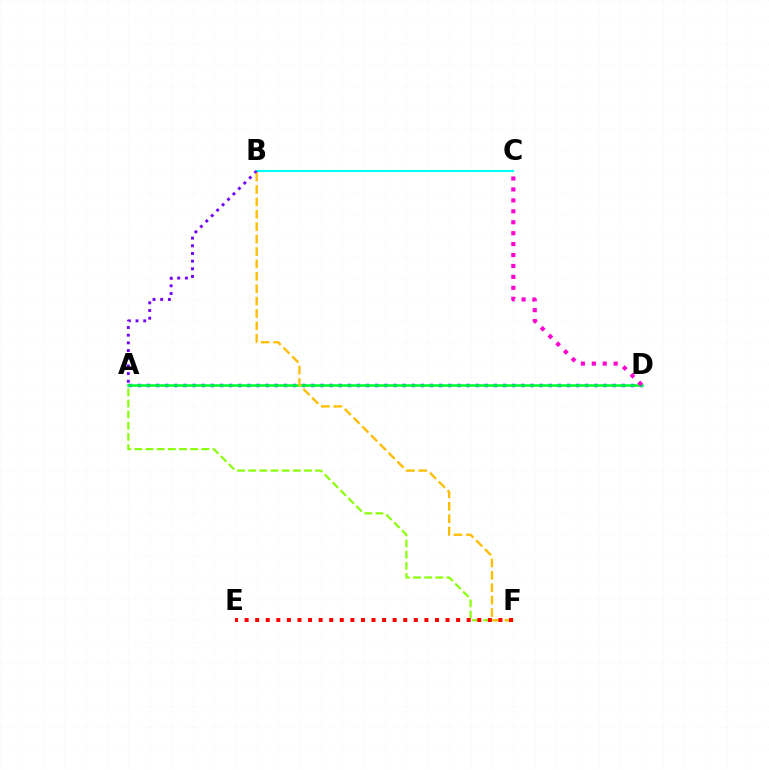{('B', 'C'): [{'color': '#00fff6', 'line_style': 'solid', 'thickness': 1.54}], ('A', 'D'): [{'color': '#004bff', 'line_style': 'dotted', 'thickness': 2.48}, {'color': '#00ff39', 'line_style': 'solid', 'thickness': 1.84}], ('A', 'B'): [{'color': '#7200ff', 'line_style': 'dotted', 'thickness': 2.09}], ('A', 'F'): [{'color': '#84ff00', 'line_style': 'dashed', 'thickness': 1.51}], ('B', 'F'): [{'color': '#ffbd00', 'line_style': 'dashed', 'thickness': 1.69}], ('E', 'F'): [{'color': '#ff0000', 'line_style': 'dotted', 'thickness': 2.87}], ('C', 'D'): [{'color': '#ff00cf', 'line_style': 'dotted', 'thickness': 2.97}]}